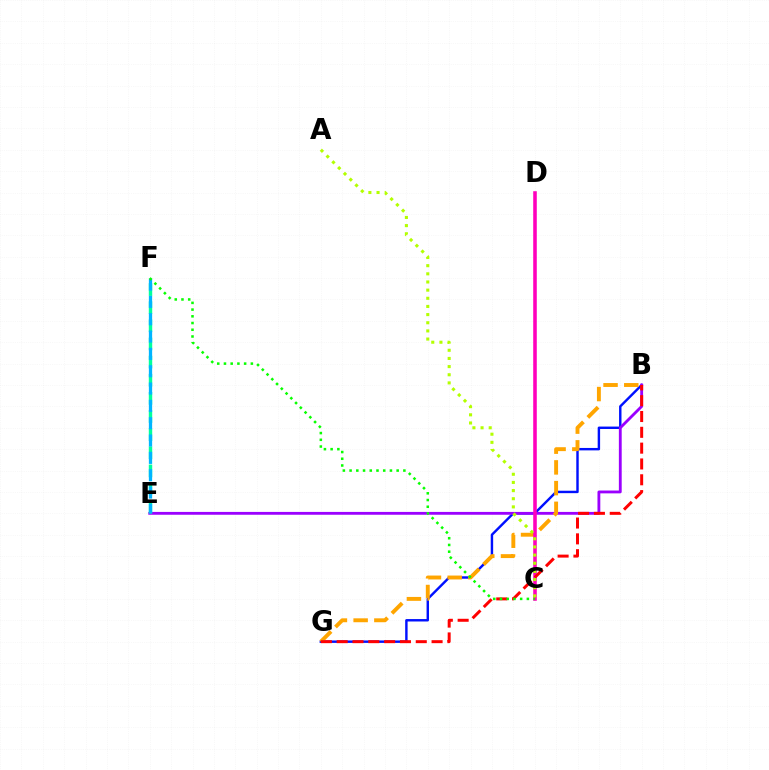{('B', 'G'): [{'color': '#0010ff', 'line_style': 'solid', 'thickness': 1.75}, {'color': '#ffa500', 'line_style': 'dashed', 'thickness': 2.81}, {'color': '#ff0000', 'line_style': 'dashed', 'thickness': 2.15}], ('B', 'E'): [{'color': '#9b00ff', 'line_style': 'solid', 'thickness': 2.04}], ('C', 'D'): [{'color': '#ff00bd', 'line_style': 'solid', 'thickness': 2.57}], ('E', 'F'): [{'color': '#00ff9d', 'line_style': 'dashed', 'thickness': 2.46}, {'color': '#00b5ff', 'line_style': 'dashed', 'thickness': 2.35}], ('C', 'F'): [{'color': '#08ff00', 'line_style': 'dotted', 'thickness': 1.83}], ('A', 'C'): [{'color': '#b3ff00', 'line_style': 'dotted', 'thickness': 2.22}]}